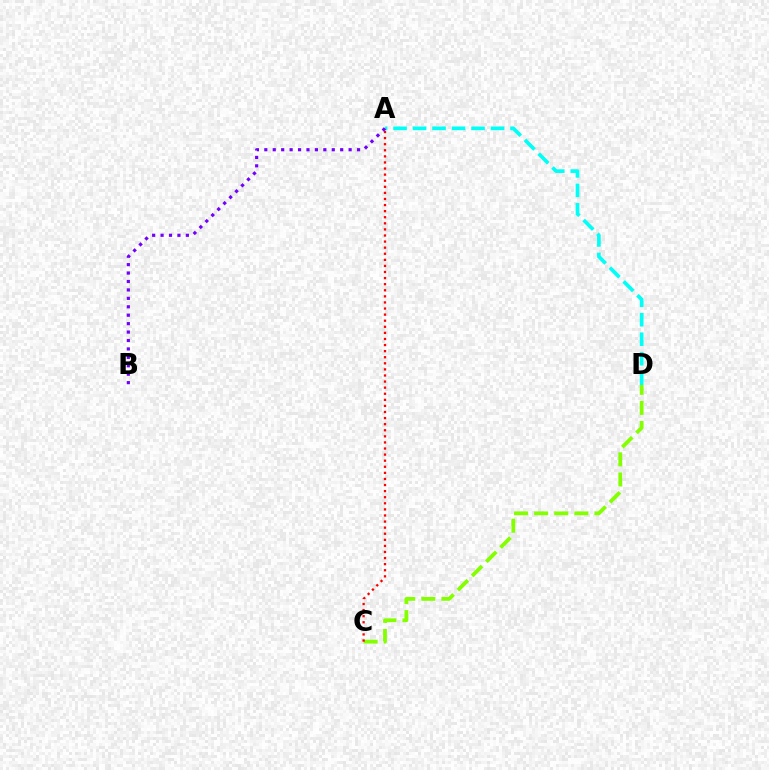{('A', 'D'): [{'color': '#00fff6', 'line_style': 'dashed', 'thickness': 2.65}], ('C', 'D'): [{'color': '#84ff00', 'line_style': 'dashed', 'thickness': 2.73}], ('A', 'C'): [{'color': '#ff0000', 'line_style': 'dotted', 'thickness': 1.65}], ('A', 'B'): [{'color': '#7200ff', 'line_style': 'dotted', 'thickness': 2.29}]}